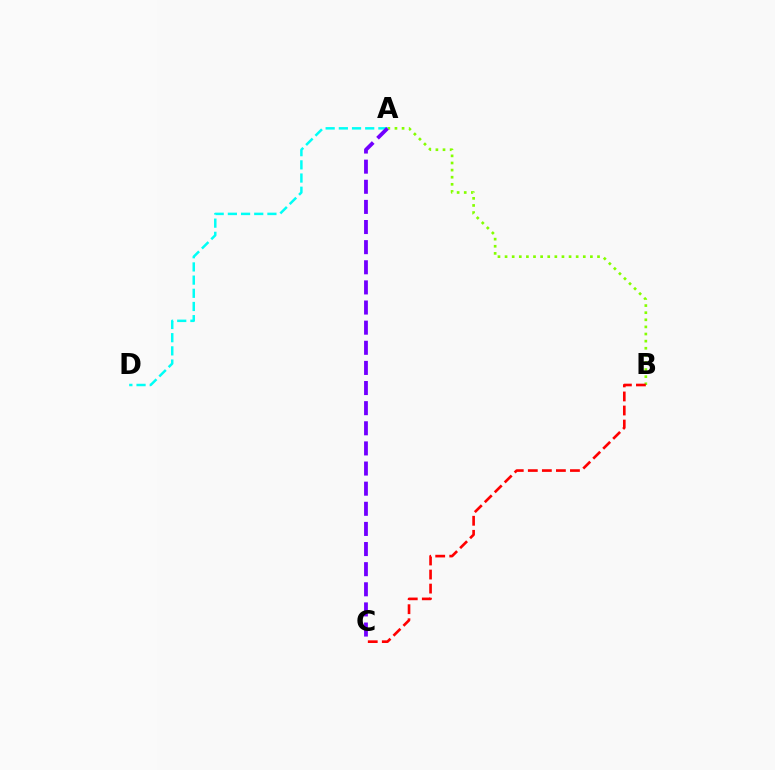{('A', 'B'): [{'color': '#84ff00', 'line_style': 'dotted', 'thickness': 1.93}], ('B', 'C'): [{'color': '#ff0000', 'line_style': 'dashed', 'thickness': 1.91}], ('A', 'D'): [{'color': '#00fff6', 'line_style': 'dashed', 'thickness': 1.79}], ('A', 'C'): [{'color': '#7200ff', 'line_style': 'dashed', 'thickness': 2.73}]}